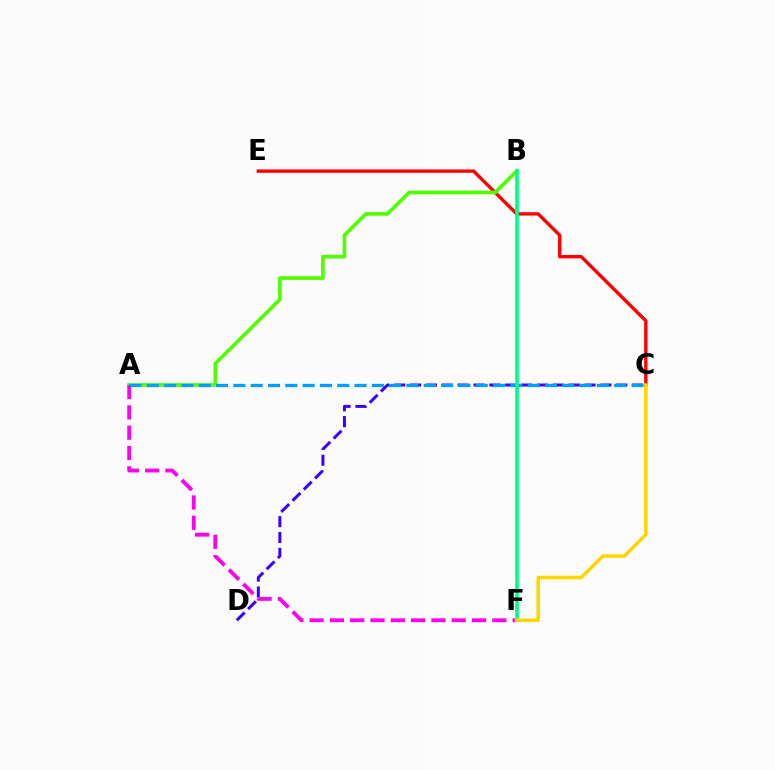{('C', 'D'): [{'color': '#3700ff', 'line_style': 'dashed', 'thickness': 2.15}], ('C', 'E'): [{'color': '#ff0000', 'line_style': 'solid', 'thickness': 2.43}], ('A', 'B'): [{'color': '#4fff00', 'line_style': 'solid', 'thickness': 2.64}], ('A', 'F'): [{'color': '#ff00ed', 'line_style': 'dashed', 'thickness': 2.76}], ('A', 'C'): [{'color': '#009eff', 'line_style': 'dashed', 'thickness': 2.35}], ('B', 'F'): [{'color': '#00ff86', 'line_style': 'solid', 'thickness': 2.62}], ('C', 'F'): [{'color': '#ffd500', 'line_style': 'solid', 'thickness': 2.52}]}